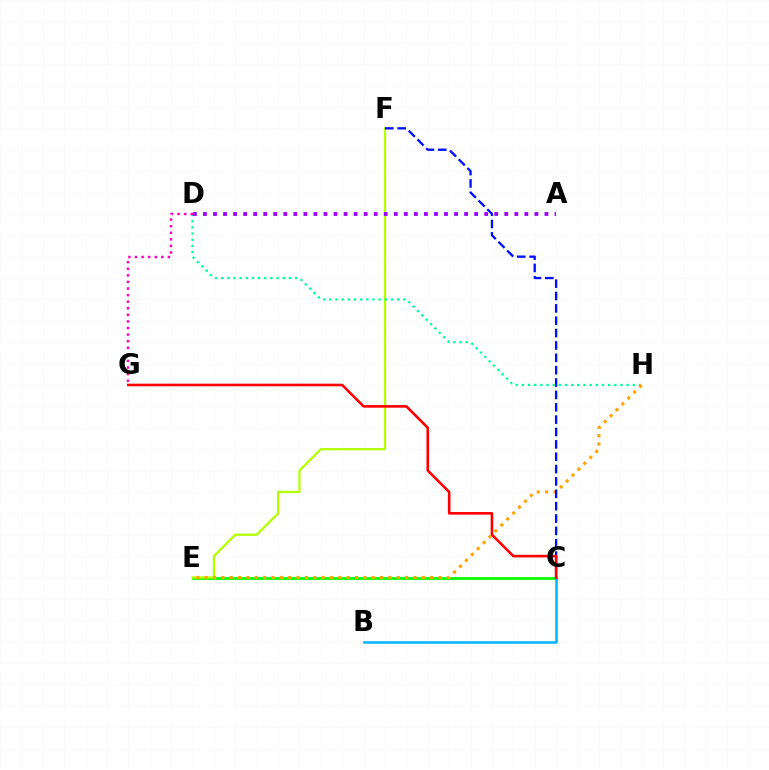{('C', 'E'): [{'color': '#08ff00', 'line_style': 'solid', 'thickness': 1.97}], ('E', 'F'): [{'color': '#b3ff00', 'line_style': 'solid', 'thickness': 1.62}], ('D', 'H'): [{'color': '#00ff9d', 'line_style': 'dotted', 'thickness': 1.67}], ('B', 'C'): [{'color': '#00b5ff', 'line_style': 'solid', 'thickness': 1.82}], ('E', 'H'): [{'color': '#ffa500', 'line_style': 'dotted', 'thickness': 2.27}], ('A', 'D'): [{'color': '#9b00ff', 'line_style': 'dotted', 'thickness': 2.73}], ('C', 'F'): [{'color': '#0010ff', 'line_style': 'dashed', 'thickness': 1.68}], ('D', 'G'): [{'color': '#ff00bd', 'line_style': 'dotted', 'thickness': 1.79}], ('C', 'G'): [{'color': '#ff0000', 'line_style': 'solid', 'thickness': 1.89}]}